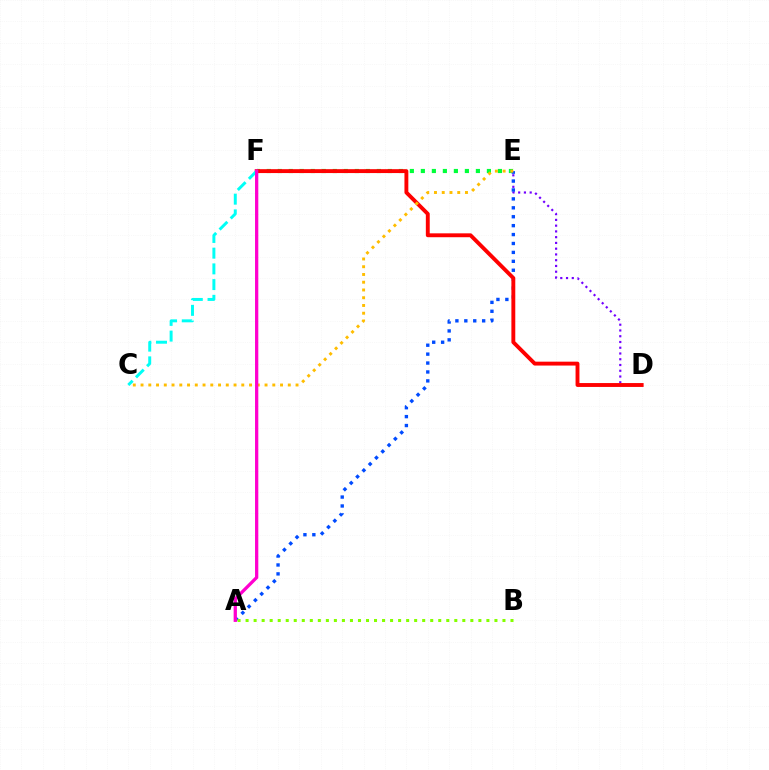{('E', 'F'): [{'color': '#00ff39', 'line_style': 'dotted', 'thickness': 2.99}], ('D', 'E'): [{'color': '#7200ff', 'line_style': 'dotted', 'thickness': 1.56}], ('A', 'E'): [{'color': '#004bff', 'line_style': 'dotted', 'thickness': 2.42}], ('D', 'F'): [{'color': '#ff0000', 'line_style': 'solid', 'thickness': 2.8}], ('C', 'E'): [{'color': '#ffbd00', 'line_style': 'dotted', 'thickness': 2.11}], ('A', 'B'): [{'color': '#84ff00', 'line_style': 'dotted', 'thickness': 2.18}], ('C', 'F'): [{'color': '#00fff6', 'line_style': 'dashed', 'thickness': 2.13}], ('A', 'F'): [{'color': '#ff00cf', 'line_style': 'solid', 'thickness': 2.36}]}